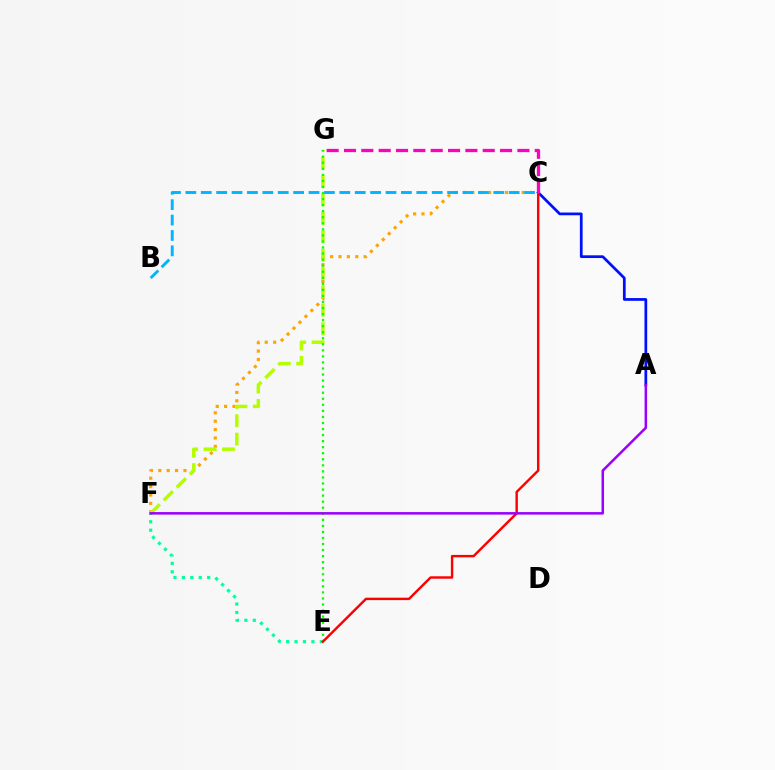{('A', 'C'): [{'color': '#0010ff', 'line_style': 'solid', 'thickness': 1.97}], ('C', 'F'): [{'color': '#ffa500', 'line_style': 'dotted', 'thickness': 2.28}], ('F', 'G'): [{'color': '#b3ff00', 'line_style': 'dashed', 'thickness': 2.5}], ('E', 'F'): [{'color': '#00ff9d', 'line_style': 'dotted', 'thickness': 2.29}], ('E', 'G'): [{'color': '#08ff00', 'line_style': 'dotted', 'thickness': 1.64}], ('B', 'C'): [{'color': '#00b5ff', 'line_style': 'dashed', 'thickness': 2.09}], ('C', 'E'): [{'color': '#ff0000', 'line_style': 'solid', 'thickness': 1.75}], ('C', 'G'): [{'color': '#ff00bd', 'line_style': 'dashed', 'thickness': 2.36}], ('A', 'F'): [{'color': '#9b00ff', 'line_style': 'solid', 'thickness': 1.81}]}